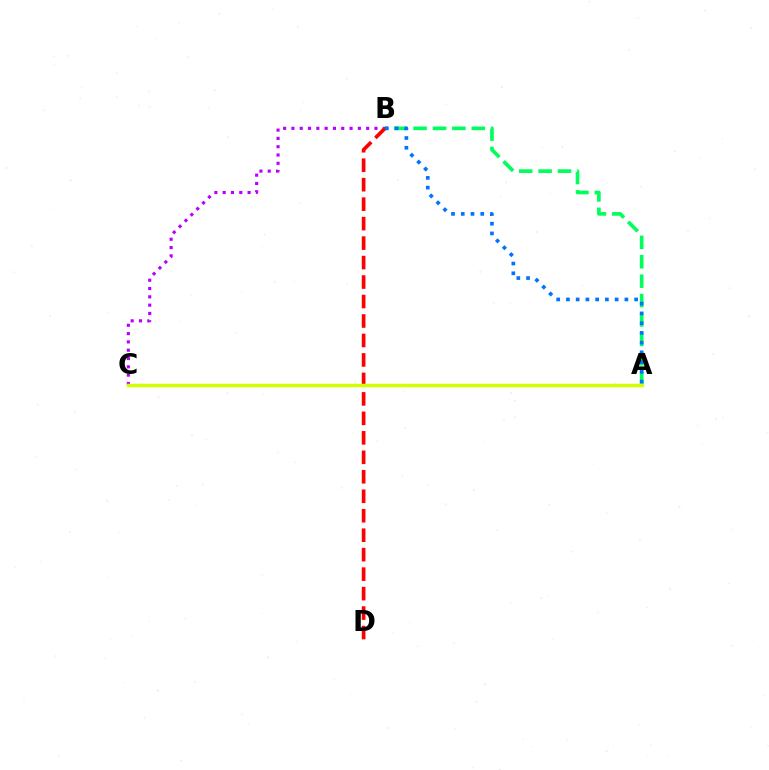{('A', 'B'): [{'color': '#00ff5c', 'line_style': 'dashed', 'thickness': 2.64}, {'color': '#0074ff', 'line_style': 'dotted', 'thickness': 2.65}], ('B', 'C'): [{'color': '#b900ff', 'line_style': 'dotted', 'thickness': 2.26}], ('B', 'D'): [{'color': '#ff0000', 'line_style': 'dashed', 'thickness': 2.65}], ('A', 'C'): [{'color': '#d1ff00', 'line_style': 'solid', 'thickness': 2.48}]}